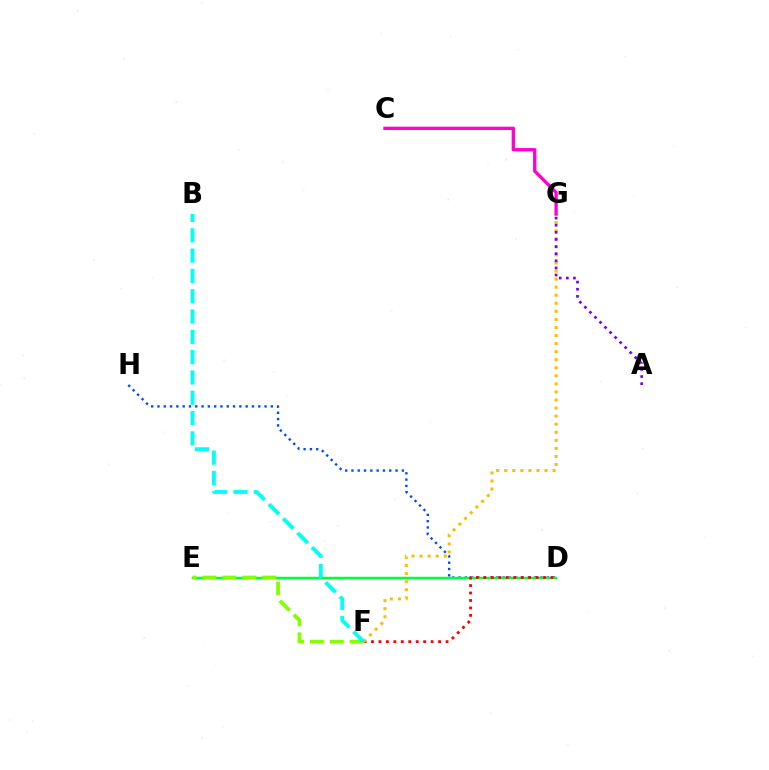{('D', 'H'): [{'color': '#004bff', 'line_style': 'dotted', 'thickness': 1.71}], ('D', 'E'): [{'color': '#00ff39', 'line_style': 'solid', 'thickness': 1.8}], ('D', 'F'): [{'color': '#ff0000', 'line_style': 'dotted', 'thickness': 2.03}], ('F', 'G'): [{'color': '#ffbd00', 'line_style': 'dotted', 'thickness': 2.19}], ('E', 'F'): [{'color': '#84ff00', 'line_style': 'dashed', 'thickness': 2.7}], ('A', 'G'): [{'color': '#7200ff', 'line_style': 'dotted', 'thickness': 1.93}], ('C', 'G'): [{'color': '#ff00cf', 'line_style': 'solid', 'thickness': 2.38}], ('B', 'F'): [{'color': '#00fff6', 'line_style': 'dashed', 'thickness': 2.76}]}